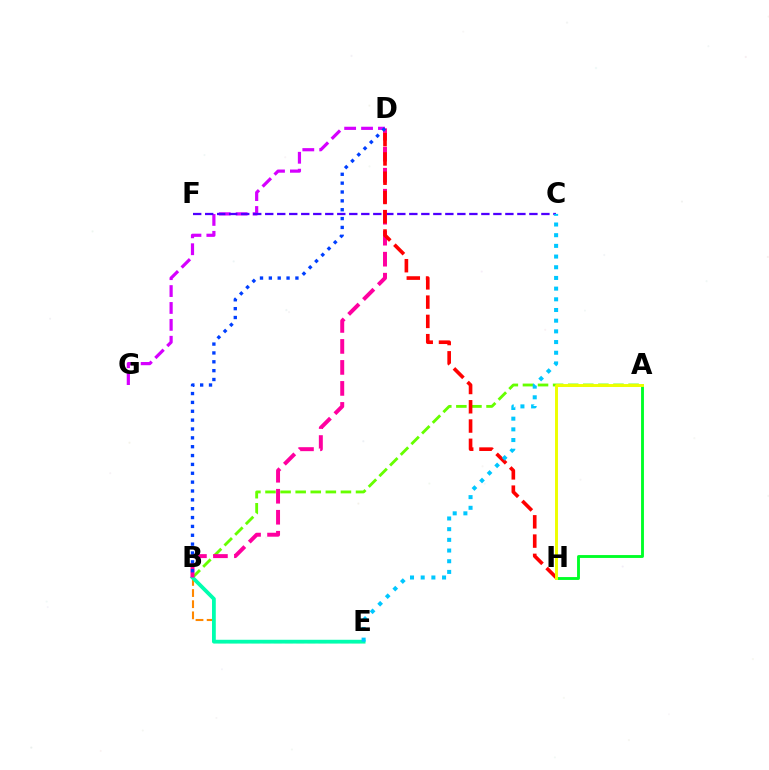{('A', 'B'): [{'color': '#66ff00', 'line_style': 'dashed', 'thickness': 2.05}], ('A', 'H'): [{'color': '#00ff27', 'line_style': 'solid', 'thickness': 2.07}, {'color': '#eeff00', 'line_style': 'solid', 'thickness': 2.12}], ('B', 'E'): [{'color': '#ff8800', 'line_style': 'dashed', 'thickness': 1.51}, {'color': '#00ffaf', 'line_style': 'solid', 'thickness': 2.72}], ('D', 'G'): [{'color': '#d600ff', 'line_style': 'dashed', 'thickness': 2.3}], ('C', 'F'): [{'color': '#4f00ff', 'line_style': 'dashed', 'thickness': 1.63}], ('B', 'D'): [{'color': '#ff00a0', 'line_style': 'dashed', 'thickness': 2.85}, {'color': '#003fff', 'line_style': 'dotted', 'thickness': 2.41}], ('D', 'H'): [{'color': '#ff0000', 'line_style': 'dashed', 'thickness': 2.62}], ('C', 'E'): [{'color': '#00c7ff', 'line_style': 'dotted', 'thickness': 2.9}]}